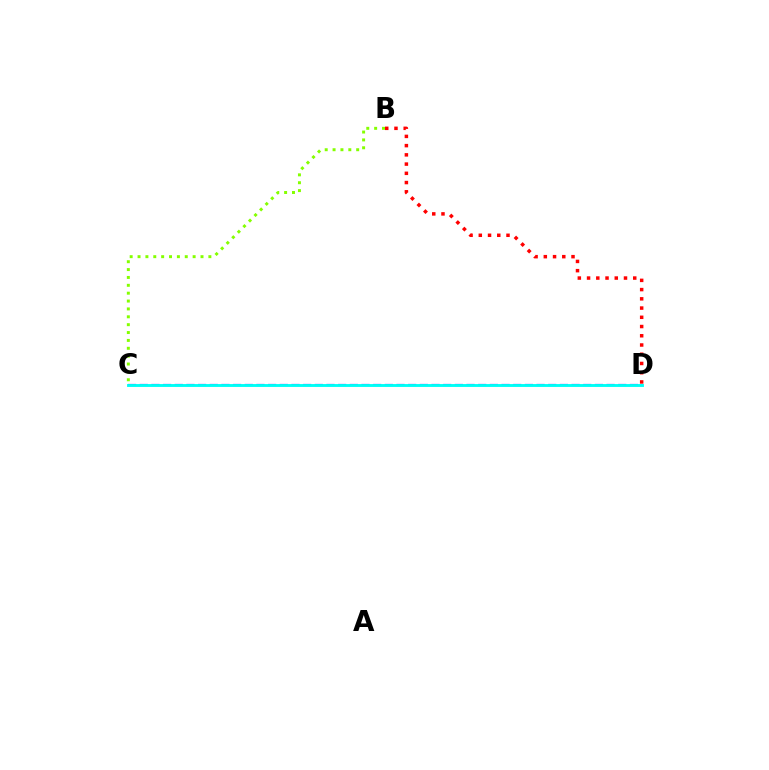{('B', 'C'): [{'color': '#84ff00', 'line_style': 'dotted', 'thickness': 2.14}], ('C', 'D'): [{'color': '#7200ff', 'line_style': 'dashed', 'thickness': 1.59}, {'color': '#00fff6', 'line_style': 'solid', 'thickness': 2.07}], ('B', 'D'): [{'color': '#ff0000', 'line_style': 'dotted', 'thickness': 2.51}]}